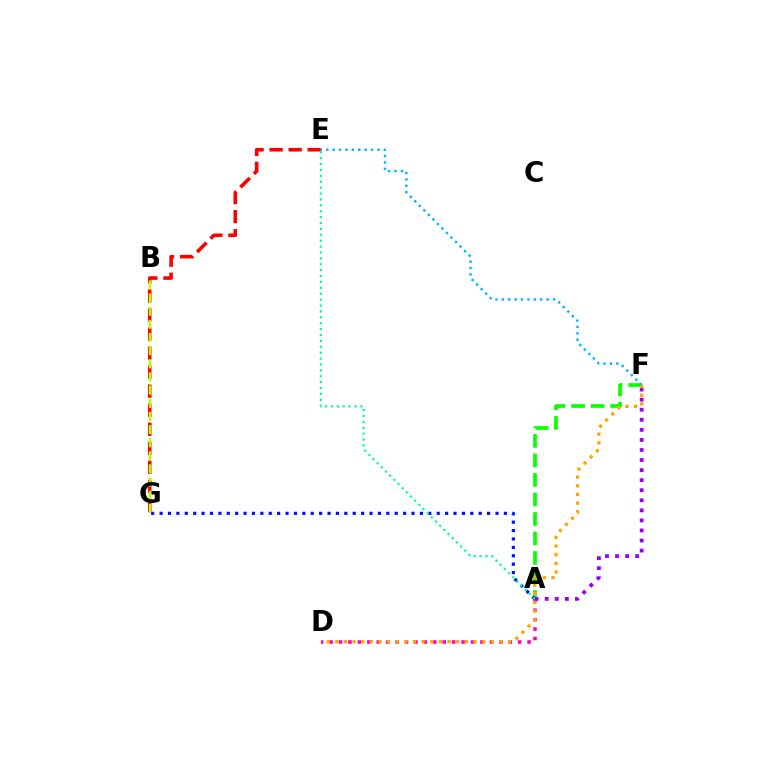{('E', 'G'): [{'color': '#ff0000', 'line_style': 'dashed', 'thickness': 2.59}], ('B', 'G'): [{'color': '#b3ff00', 'line_style': 'dashed', 'thickness': 1.79}], ('A', 'D'): [{'color': '#ff00bd', 'line_style': 'dotted', 'thickness': 2.56}], ('A', 'F'): [{'color': '#08ff00', 'line_style': 'dashed', 'thickness': 2.65}, {'color': '#9b00ff', 'line_style': 'dotted', 'thickness': 2.73}], ('A', 'G'): [{'color': '#0010ff', 'line_style': 'dotted', 'thickness': 2.28}], ('E', 'F'): [{'color': '#00b5ff', 'line_style': 'dotted', 'thickness': 1.74}], ('A', 'E'): [{'color': '#00ff9d', 'line_style': 'dotted', 'thickness': 1.6}], ('D', 'F'): [{'color': '#ffa500', 'line_style': 'dotted', 'thickness': 2.35}]}